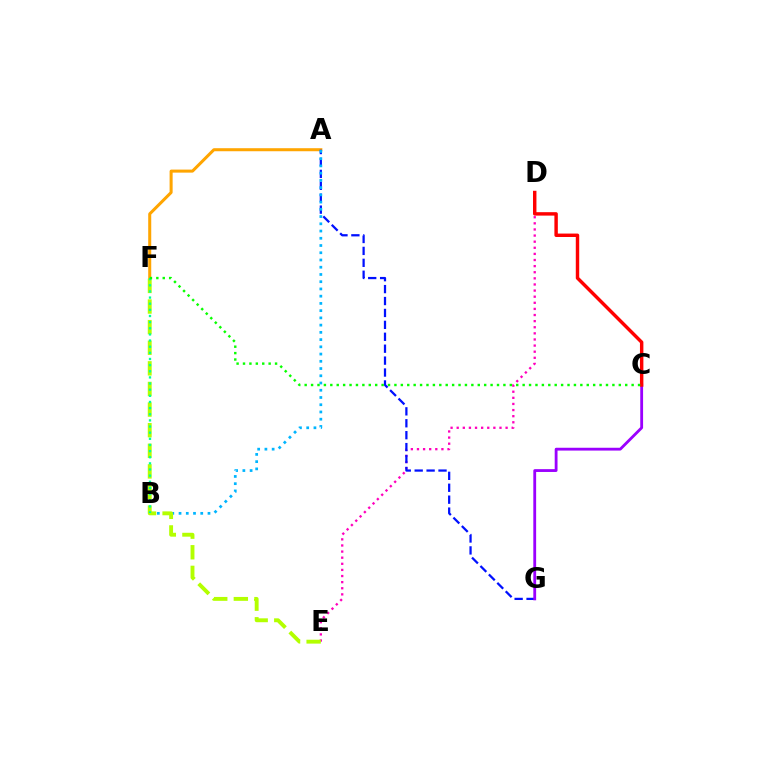{('A', 'F'): [{'color': '#ffa500', 'line_style': 'solid', 'thickness': 2.18}], ('D', 'E'): [{'color': '#ff00bd', 'line_style': 'dotted', 'thickness': 1.66}], ('A', 'G'): [{'color': '#0010ff', 'line_style': 'dashed', 'thickness': 1.62}], ('A', 'B'): [{'color': '#00b5ff', 'line_style': 'dotted', 'thickness': 1.97}], ('C', 'G'): [{'color': '#9b00ff', 'line_style': 'solid', 'thickness': 2.03}], ('E', 'F'): [{'color': '#b3ff00', 'line_style': 'dashed', 'thickness': 2.8}], ('B', 'F'): [{'color': '#00ff9d', 'line_style': 'dotted', 'thickness': 1.67}], ('C', 'D'): [{'color': '#ff0000', 'line_style': 'solid', 'thickness': 2.47}], ('C', 'F'): [{'color': '#08ff00', 'line_style': 'dotted', 'thickness': 1.74}]}